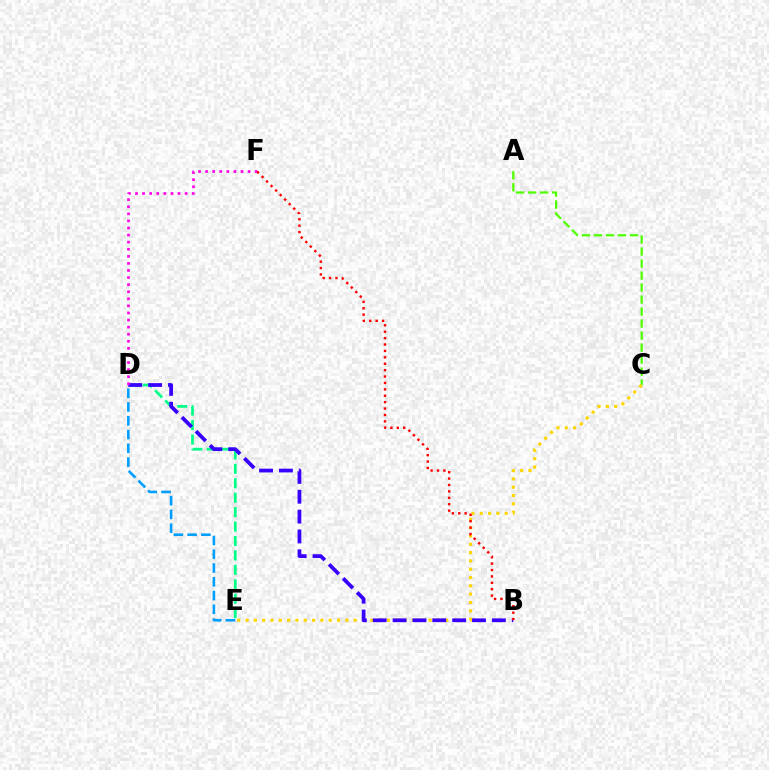{('A', 'C'): [{'color': '#4fff00', 'line_style': 'dashed', 'thickness': 1.63}], ('D', 'E'): [{'color': '#00ff86', 'line_style': 'dashed', 'thickness': 1.96}, {'color': '#009eff', 'line_style': 'dashed', 'thickness': 1.87}], ('C', 'E'): [{'color': '#ffd500', 'line_style': 'dotted', 'thickness': 2.26}], ('B', 'D'): [{'color': '#3700ff', 'line_style': 'dashed', 'thickness': 2.7}], ('D', 'F'): [{'color': '#ff00ed', 'line_style': 'dotted', 'thickness': 1.92}], ('B', 'F'): [{'color': '#ff0000', 'line_style': 'dotted', 'thickness': 1.74}]}